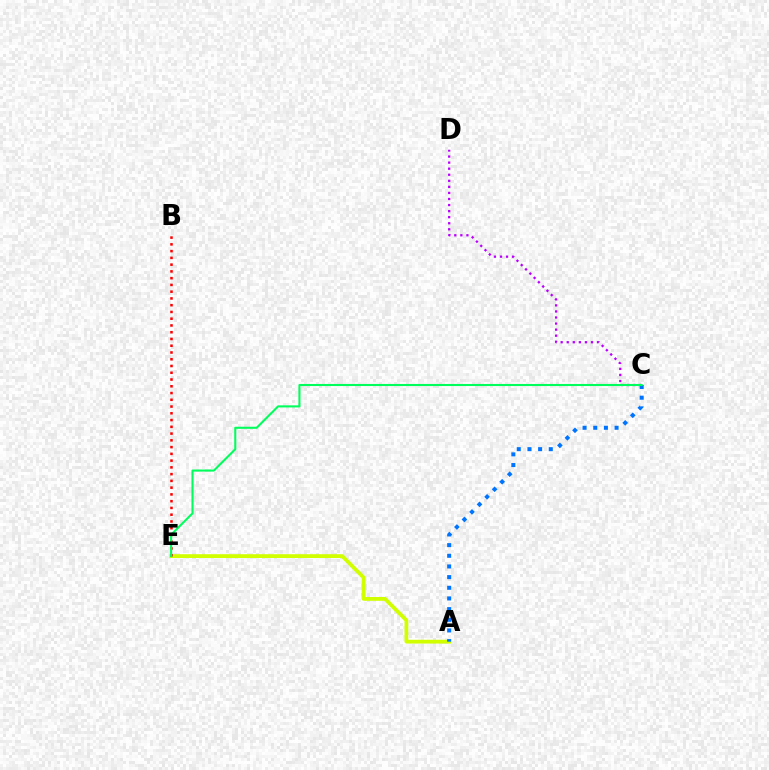{('A', 'E'): [{'color': '#d1ff00', 'line_style': 'solid', 'thickness': 2.74}], ('B', 'E'): [{'color': '#ff0000', 'line_style': 'dotted', 'thickness': 1.84}], ('C', 'D'): [{'color': '#b900ff', 'line_style': 'dotted', 'thickness': 1.65}], ('A', 'C'): [{'color': '#0074ff', 'line_style': 'dotted', 'thickness': 2.9}], ('C', 'E'): [{'color': '#00ff5c', 'line_style': 'solid', 'thickness': 1.5}]}